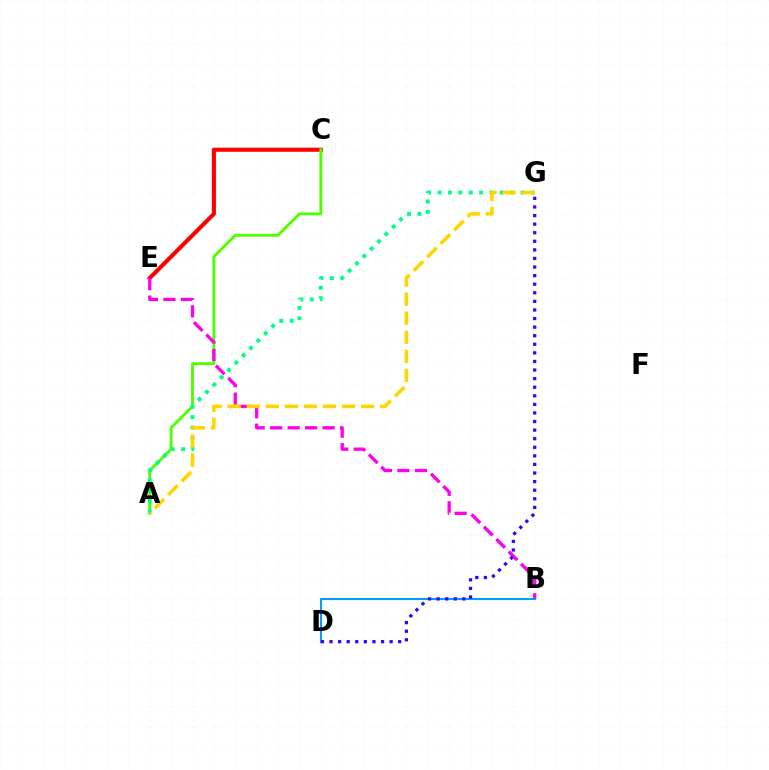{('C', 'E'): [{'color': '#ff0000', 'line_style': 'solid', 'thickness': 2.95}], ('A', 'C'): [{'color': '#4fff00', 'line_style': 'solid', 'thickness': 2.06}], ('B', 'E'): [{'color': '#ff00ed', 'line_style': 'dashed', 'thickness': 2.38}], ('A', 'G'): [{'color': '#00ff86', 'line_style': 'dotted', 'thickness': 2.82}, {'color': '#ffd500', 'line_style': 'dashed', 'thickness': 2.59}], ('B', 'D'): [{'color': '#009eff', 'line_style': 'solid', 'thickness': 1.5}], ('D', 'G'): [{'color': '#3700ff', 'line_style': 'dotted', 'thickness': 2.33}]}